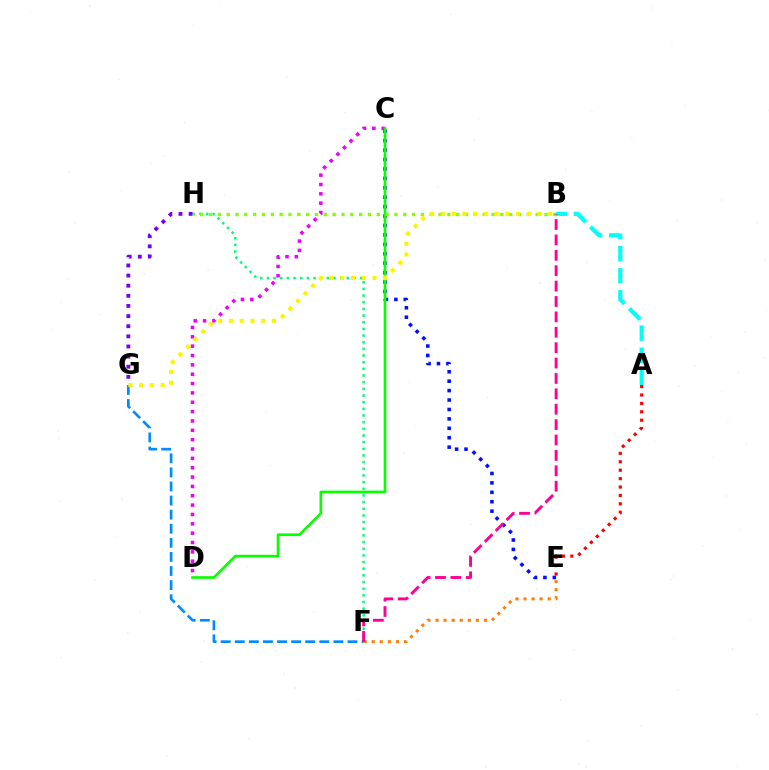{('C', 'D'): [{'color': '#ee00ff', 'line_style': 'dotted', 'thickness': 2.54}, {'color': '#08ff00', 'line_style': 'solid', 'thickness': 1.92}], ('A', 'E'): [{'color': '#ff0000', 'line_style': 'dotted', 'thickness': 2.28}], ('C', 'E'): [{'color': '#0010ff', 'line_style': 'dotted', 'thickness': 2.56}], ('F', 'H'): [{'color': '#00ff74', 'line_style': 'dotted', 'thickness': 1.81}], ('F', 'G'): [{'color': '#008cff', 'line_style': 'dashed', 'thickness': 1.91}], ('E', 'F'): [{'color': '#ff7c00', 'line_style': 'dotted', 'thickness': 2.19}], ('B', 'H'): [{'color': '#84ff00', 'line_style': 'dotted', 'thickness': 2.4}], ('B', 'G'): [{'color': '#fcf500', 'line_style': 'dotted', 'thickness': 2.92}], ('G', 'H'): [{'color': '#7200ff', 'line_style': 'dotted', 'thickness': 2.75}], ('A', 'B'): [{'color': '#00fff6', 'line_style': 'dashed', 'thickness': 3.0}], ('B', 'F'): [{'color': '#ff0094', 'line_style': 'dashed', 'thickness': 2.09}]}